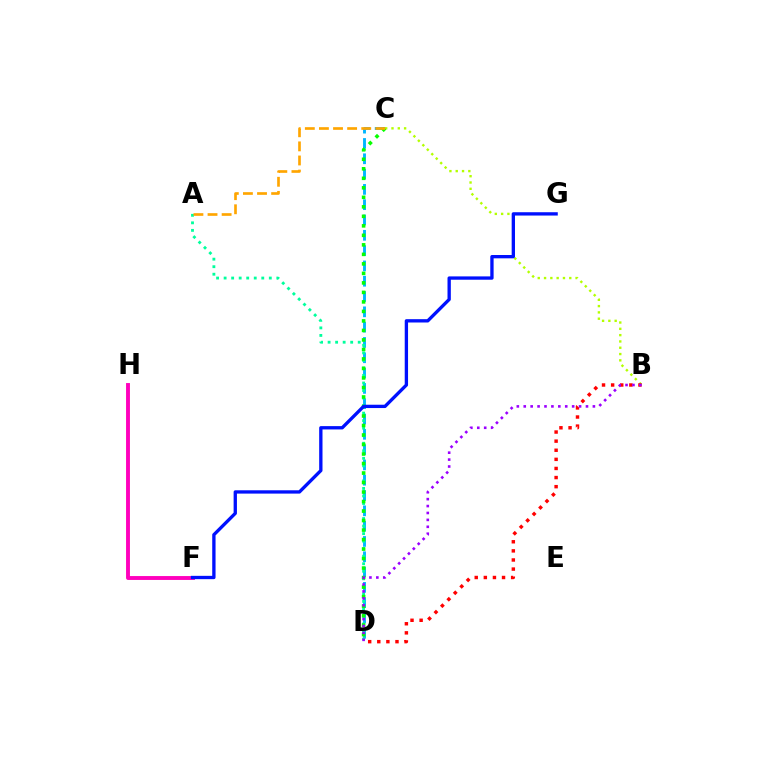{('C', 'D'): [{'color': '#00b5ff', 'line_style': 'dashed', 'thickness': 2.08}, {'color': '#08ff00', 'line_style': 'dotted', 'thickness': 2.58}], ('A', 'D'): [{'color': '#00ff9d', 'line_style': 'dotted', 'thickness': 2.05}], ('B', 'C'): [{'color': '#b3ff00', 'line_style': 'dotted', 'thickness': 1.71}], ('F', 'H'): [{'color': '#ff00bd', 'line_style': 'solid', 'thickness': 2.8}], ('B', 'D'): [{'color': '#ff0000', 'line_style': 'dotted', 'thickness': 2.47}, {'color': '#9b00ff', 'line_style': 'dotted', 'thickness': 1.88}], ('F', 'G'): [{'color': '#0010ff', 'line_style': 'solid', 'thickness': 2.39}], ('A', 'C'): [{'color': '#ffa500', 'line_style': 'dashed', 'thickness': 1.92}]}